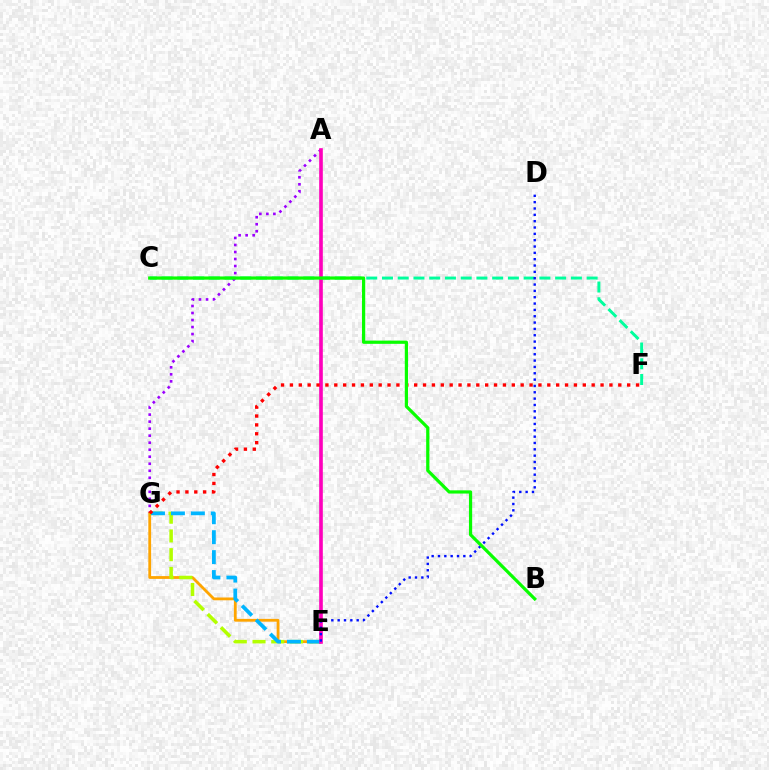{('C', 'F'): [{'color': '#00ff9d', 'line_style': 'dashed', 'thickness': 2.14}], ('A', 'G'): [{'color': '#9b00ff', 'line_style': 'dotted', 'thickness': 1.91}], ('E', 'G'): [{'color': '#ffa500', 'line_style': 'solid', 'thickness': 2.01}, {'color': '#b3ff00', 'line_style': 'dashed', 'thickness': 2.54}, {'color': '#00b5ff', 'line_style': 'dashed', 'thickness': 2.71}], ('A', 'E'): [{'color': '#ff00bd', 'line_style': 'solid', 'thickness': 2.61}], ('F', 'G'): [{'color': '#ff0000', 'line_style': 'dotted', 'thickness': 2.41}], ('D', 'E'): [{'color': '#0010ff', 'line_style': 'dotted', 'thickness': 1.72}], ('B', 'C'): [{'color': '#08ff00', 'line_style': 'solid', 'thickness': 2.31}]}